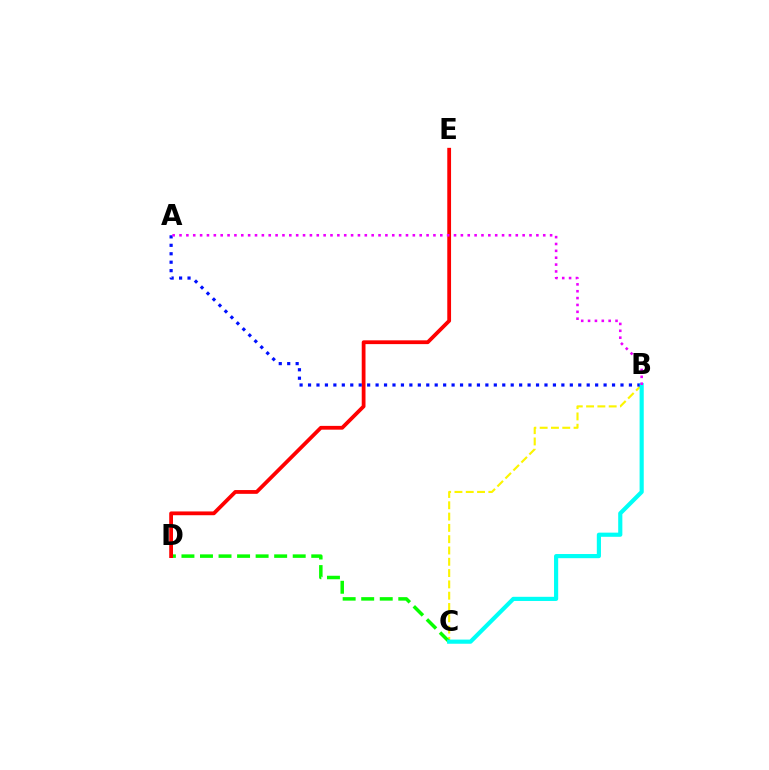{('B', 'C'): [{'color': '#fcf500', 'line_style': 'dashed', 'thickness': 1.54}, {'color': '#00fff6', 'line_style': 'solid', 'thickness': 2.99}], ('C', 'D'): [{'color': '#08ff00', 'line_style': 'dashed', 'thickness': 2.52}], ('D', 'E'): [{'color': '#ff0000', 'line_style': 'solid', 'thickness': 2.72}], ('A', 'B'): [{'color': '#0010ff', 'line_style': 'dotted', 'thickness': 2.29}, {'color': '#ee00ff', 'line_style': 'dotted', 'thickness': 1.86}]}